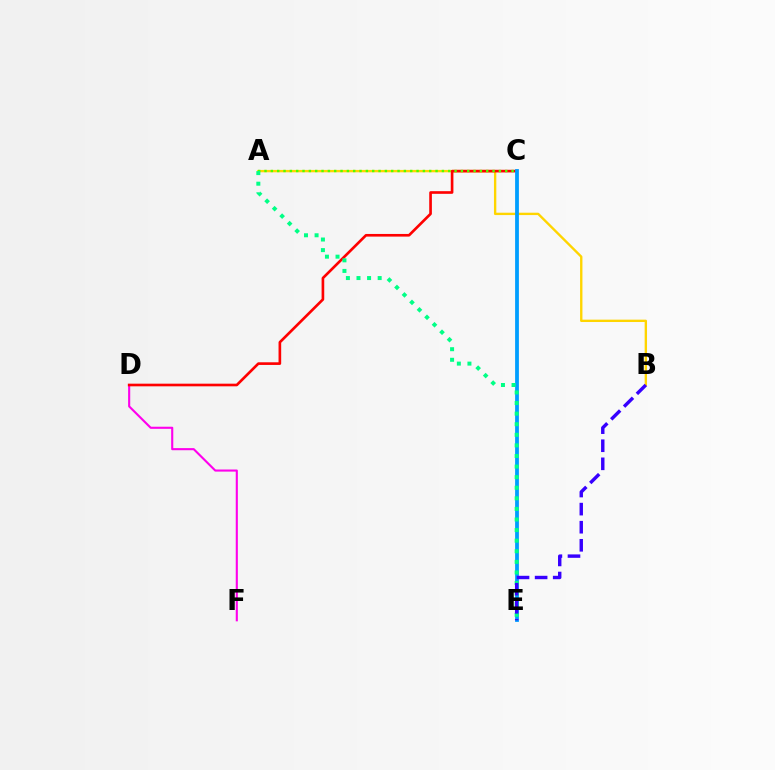{('A', 'B'): [{'color': '#ffd500', 'line_style': 'solid', 'thickness': 1.7}], ('D', 'F'): [{'color': '#ff00ed', 'line_style': 'solid', 'thickness': 1.52}], ('C', 'D'): [{'color': '#ff0000', 'line_style': 'solid', 'thickness': 1.91}], ('C', 'E'): [{'color': '#009eff', 'line_style': 'solid', 'thickness': 2.73}], ('A', 'C'): [{'color': '#4fff00', 'line_style': 'dotted', 'thickness': 1.72}], ('A', 'E'): [{'color': '#00ff86', 'line_style': 'dotted', 'thickness': 2.88}], ('B', 'E'): [{'color': '#3700ff', 'line_style': 'dashed', 'thickness': 2.46}]}